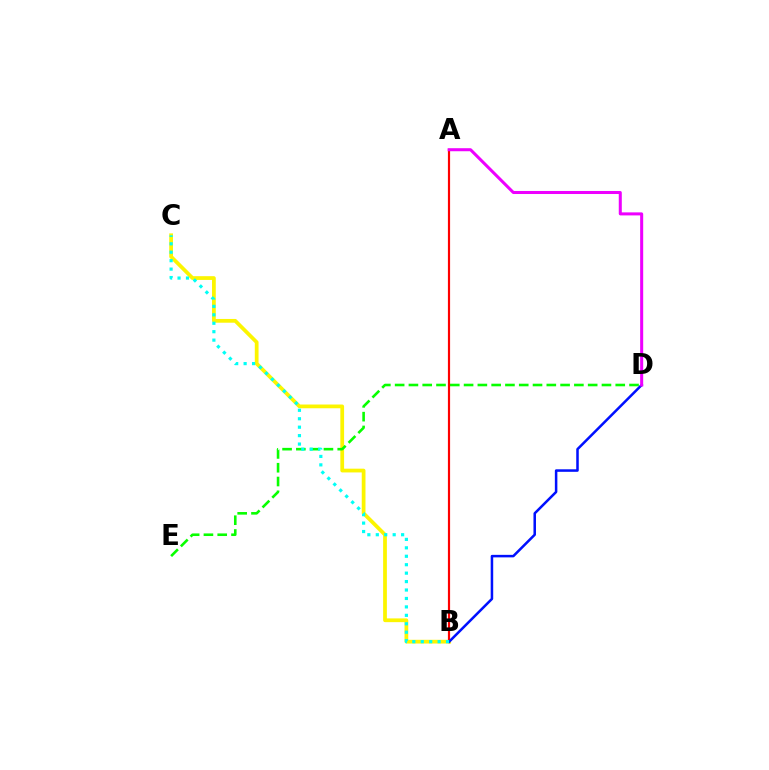{('B', 'C'): [{'color': '#fcf500', 'line_style': 'solid', 'thickness': 2.7}, {'color': '#00fff6', 'line_style': 'dotted', 'thickness': 2.29}], ('D', 'E'): [{'color': '#08ff00', 'line_style': 'dashed', 'thickness': 1.87}], ('A', 'B'): [{'color': '#ff0000', 'line_style': 'solid', 'thickness': 1.58}], ('B', 'D'): [{'color': '#0010ff', 'line_style': 'solid', 'thickness': 1.82}], ('A', 'D'): [{'color': '#ee00ff', 'line_style': 'solid', 'thickness': 2.18}]}